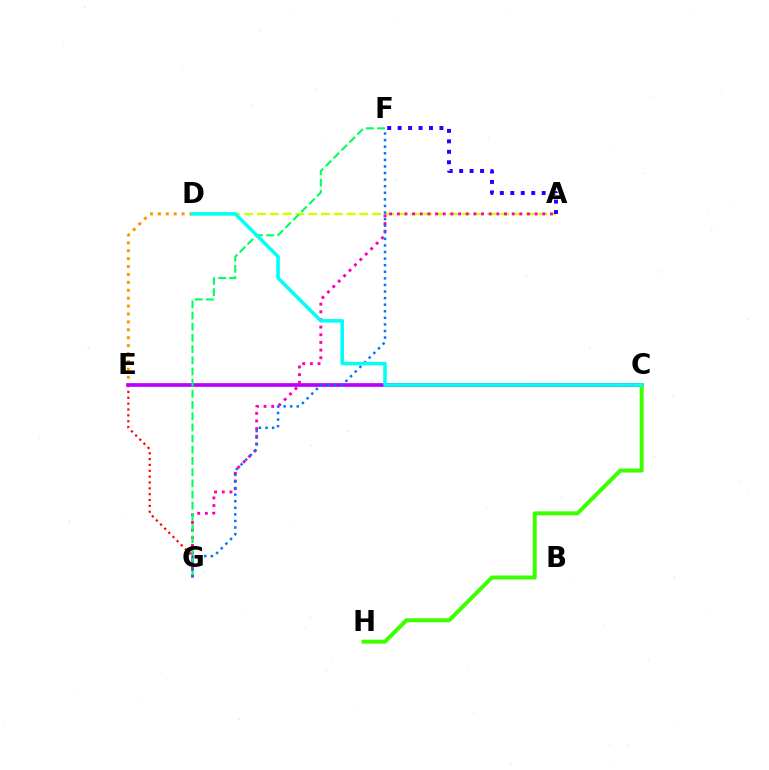{('D', 'E'): [{'color': '#ff9400', 'line_style': 'dotted', 'thickness': 2.15}], ('E', 'G'): [{'color': '#ff0000', 'line_style': 'dotted', 'thickness': 1.59}], ('C', 'E'): [{'color': '#b900ff', 'line_style': 'solid', 'thickness': 2.67}], ('A', 'D'): [{'color': '#d1ff00', 'line_style': 'dashed', 'thickness': 1.74}], ('A', 'G'): [{'color': '#ff00ac', 'line_style': 'dotted', 'thickness': 2.08}], ('F', 'G'): [{'color': '#00ff5c', 'line_style': 'dashed', 'thickness': 1.52}, {'color': '#0074ff', 'line_style': 'dotted', 'thickness': 1.79}], ('C', 'H'): [{'color': '#3dff00', 'line_style': 'solid', 'thickness': 2.88}], ('A', 'F'): [{'color': '#2500ff', 'line_style': 'dotted', 'thickness': 2.84}], ('C', 'D'): [{'color': '#00fff6', 'line_style': 'solid', 'thickness': 2.55}]}